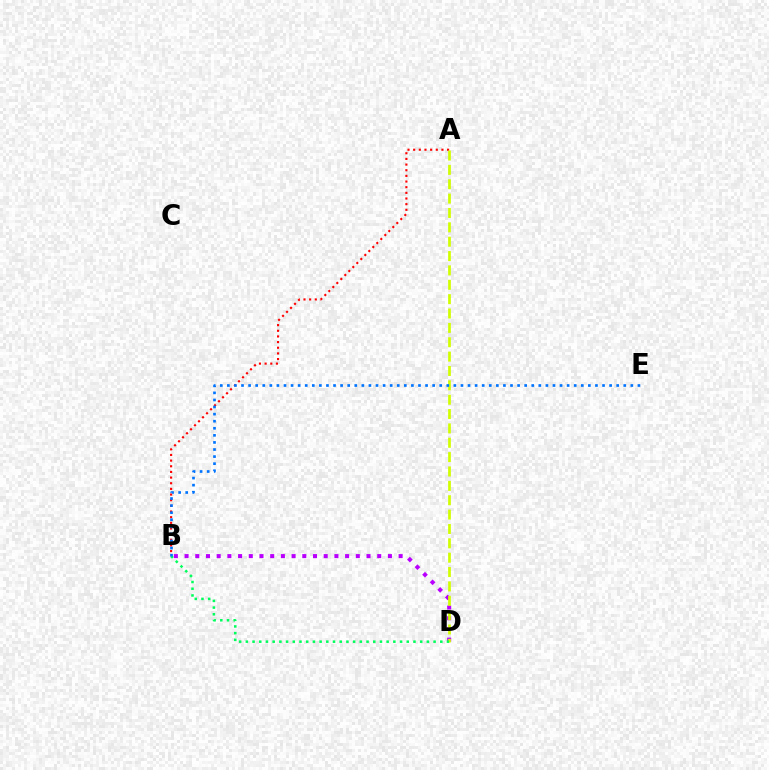{('A', 'B'): [{'color': '#ff0000', 'line_style': 'dotted', 'thickness': 1.54}], ('B', 'D'): [{'color': '#b900ff', 'line_style': 'dotted', 'thickness': 2.91}, {'color': '#00ff5c', 'line_style': 'dotted', 'thickness': 1.82}], ('A', 'D'): [{'color': '#d1ff00', 'line_style': 'dashed', 'thickness': 1.95}], ('B', 'E'): [{'color': '#0074ff', 'line_style': 'dotted', 'thickness': 1.92}]}